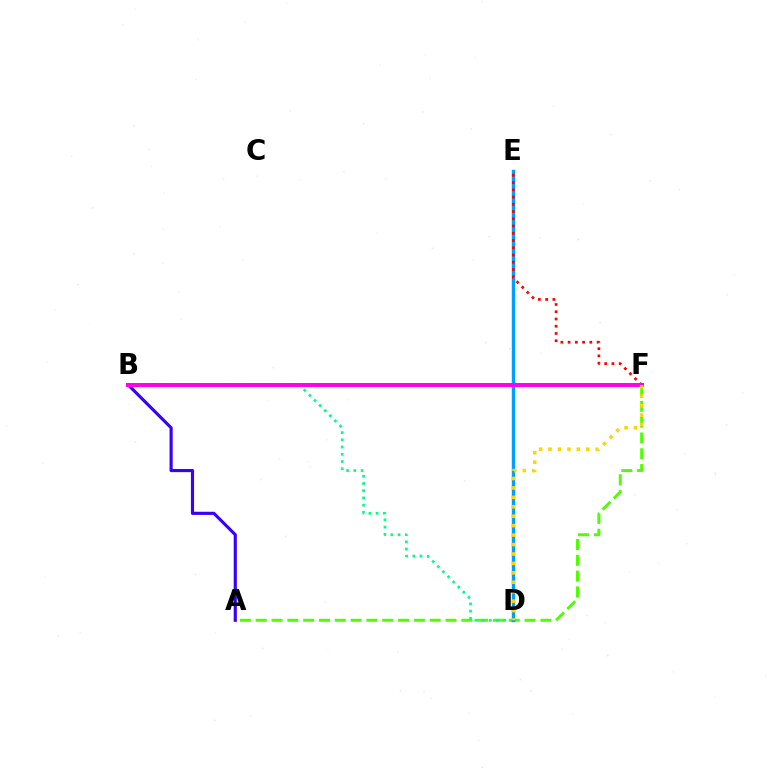{('A', 'F'): [{'color': '#4fff00', 'line_style': 'dashed', 'thickness': 2.15}], ('B', 'D'): [{'color': '#00ff86', 'line_style': 'dotted', 'thickness': 1.96}], ('D', 'E'): [{'color': '#009eff', 'line_style': 'solid', 'thickness': 2.44}], ('A', 'B'): [{'color': '#3700ff', 'line_style': 'solid', 'thickness': 2.26}], ('E', 'F'): [{'color': '#ff0000', 'line_style': 'dotted', 'thickness': 1.97}], ('B', 'F'): [{'color': '#ff00ed', 'line_style': 'solid', 'thickness': 2.86}], ('D', 'F'): [{'color': '#ffd500', 'line_style': 'dotted', 'thickness': 2.56}]}